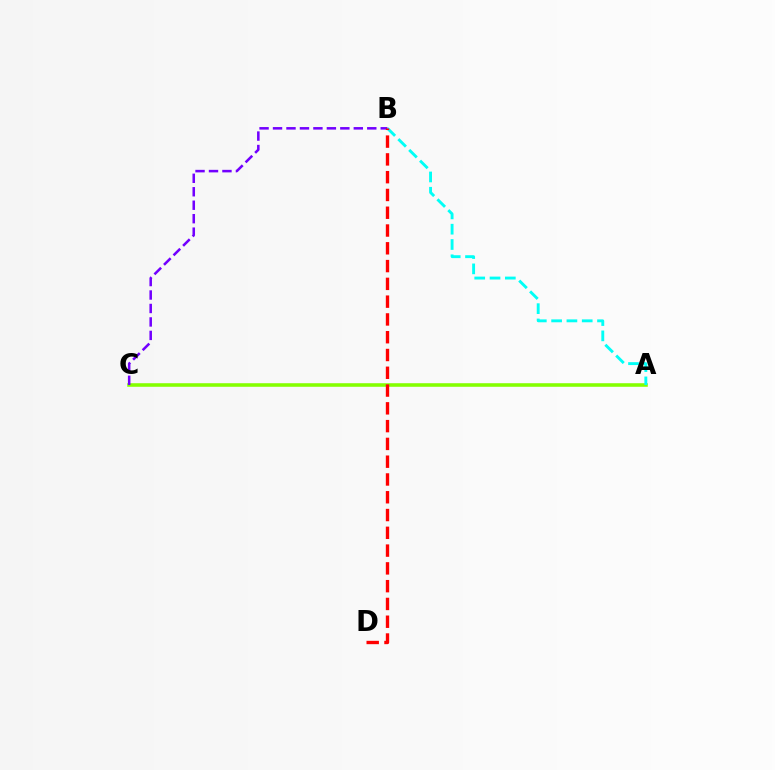{('A', 'C'): [{'color': '#84ff00', 'line_style': 'solid', 'thickness': 2.56}], ('B', 'C'): [{'color': '#7200ff', 'line_style': 'dashed', 'thickness': 1.83}], ('A', 'B'): [{'color': '#00fff6', 'line_style': 'dashed', 'thickness': 2.08}], ('B', 'D'): [{'color': '#ff0000', 'line_style': 'dashed', 'thickness': 2.42}]}